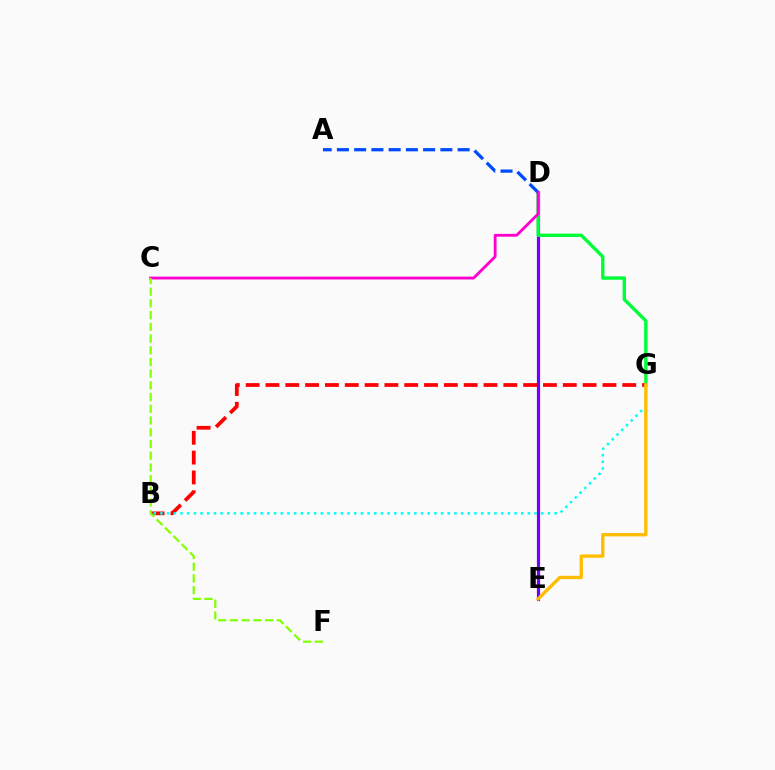{('D', 'E'): [{'color': '#7200ff', 'line_style': 'solid', 'thickness': 2.31}], ('D', 'G'): [{'color': '#00ff39', 'line_style': 'solid', 'thickness': 2.43}], ('B', 'G'): [{'color': '#ff0000', 'line_style': 'dashed', 'thickness': 2.69}, {'color': '#00fff6', 'line_style': 'dotted', 'thickness': 1.82}], ('A', 'D'): [{'color': '#004bff', 'line_style': 'dashed', 'thickness': 2.34}], ('C', 'D'): [{'color': '#ff00cf', 'line_style': 'solid', 'thickness': 2.05}], ('C', 'F'): [{'color': '#84ff00', 'line_style': 'dashed', 'thickness': 1.59}], ('E', 'G'): [{'color': '#ffbd00', 'line_style': 'solid', 'thickness': 2.41}]}